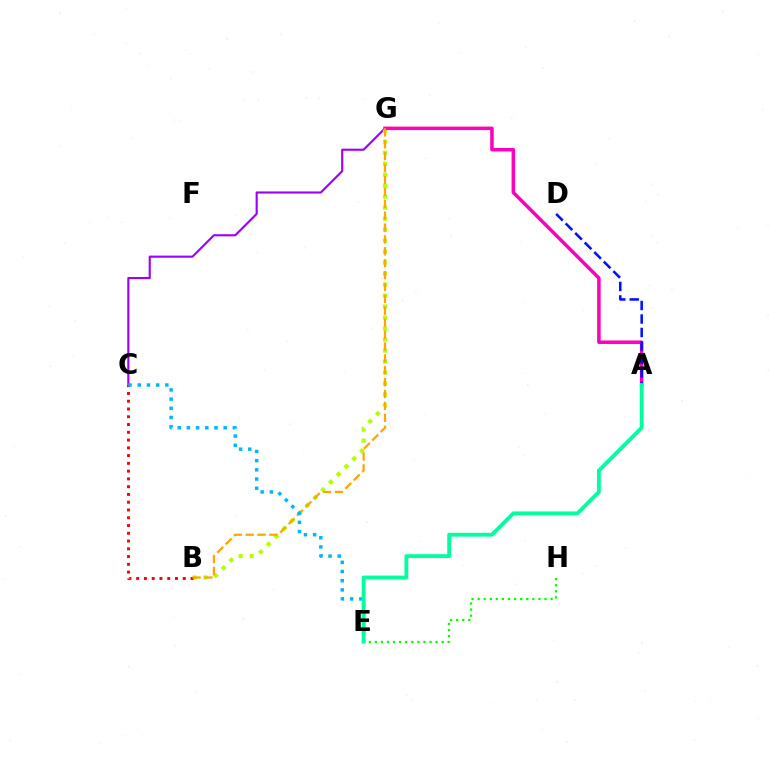{('C', 'G'): [{'color': '#9b00ff', 'line_style': 'solid', 'thickness': 1.53}], ('B', 'G'): [{'color': '#b3ff00', 'line_style': 'dotted', 'thickness': 2.99}, {'color': '#ffa500', 'line_style': 'dashed', 'thickness': 1.62}], ('B', 'C'): [{'color': '#ff0000', 'line_style': 'dotted', 'thickness': 2.11}], ('A', 'G'): [{'color': '#ff00bd', 'line_style': 'solid', 'thickness': 2.53}], ('E', 'H'): [{'color': '#08ff00', 'line_style': 'dotted', 'thickness': 1.65}], ('C', 'E'): [{'color': '#00b5ff', 'line_style': 'dotted', 'thickness': 2.5}], ('A', 'D'): [{'color': '#0010ff', 'line_style': 'dashed', 'thickness': 1.83}], ('A', 'E'): [{'color': '#00ff9d', 'line_style': 'solid', 'thickness': 2.76}]}